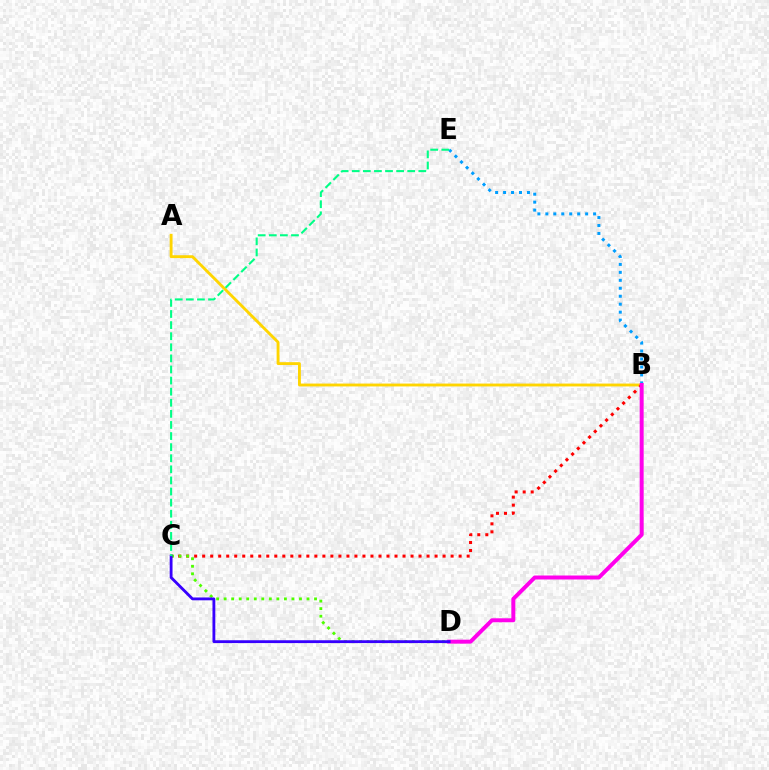{('A', 'B'): [{'color': '#ffd500', 'line_style': 'solid', 'thickness': 2.06}], ('B', 'E'): [{'color': '#009eff', 'line_style': 'dotted', 'thickness': 2.16}], ('B', 'C'): [{'color': '#ff0000', 'line_style': 'dotted', 'thickness': 2.18}], ('C', 'D'): [{'color': '#4fff00', 'line_style': 'dotted', 'thickness': 2.05}, {'color': '#3700ff', 'line_style': 'solid', 'thickness': 2.04}], ('B', 'D'): [{'color': '#ff00ed', 'line_style': 'solid', 'thickness': 2.86}], ('C', 'E'): [{'color': '#00ff86', 'line_style': 'dashed', 'thickness': 1.51}]}